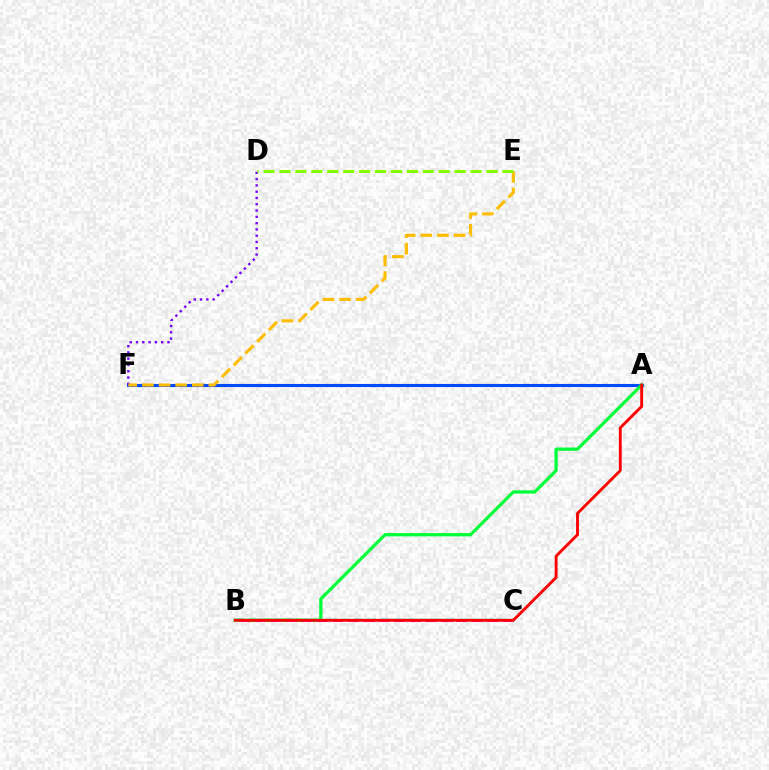{('A', 'F'): [{'color': '#004bff', 'line_style': 'solid', 'thickness': 2.23}], ('D', 'F'): [{'color': '#7200ff', 'line_style': 'dotted', 'thickness': 1.71}], ('E', 'F'): [{'color': '#ffbd00', 'line_style': 'dashed', 'thickness': 2.26}], ('D', 'E'): [{'color': '#84ff00', 'line_style': 'dashed', 'thickness': 2.16}], ('B', 'C'): [{'color': '#00fff6', 'line_style': 'dashed', 'thickness': 1.79}, {'color': '#ff00cf', 'line_style': 'dashed', 'thickness': 2.1}], ('A', 'B'): [{'color': '#00ff39', 'line_style': 'solid', 'thickness': 2.35}, {'color': '#ff0000', 'line_style': 'solid', 'thickness': 2.08}]}